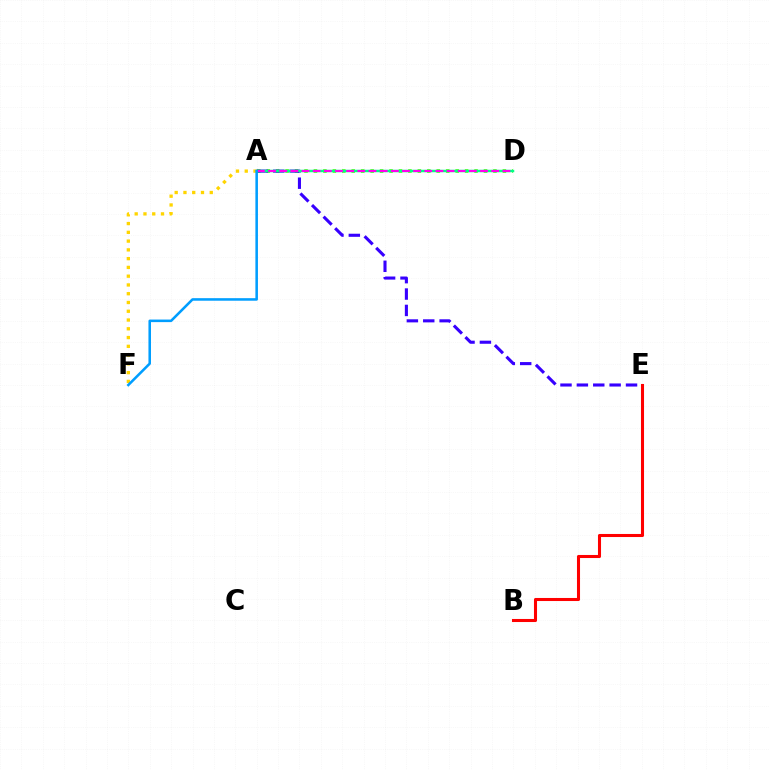{('A', 'F'): [{'color': '#ffd500', 'line_style': 'dotted', 'thickness': 2.38}, {'color': '#009eff', 'line_style': 'solid', 'thickness': 1.84}], ('A', 'D'): [{'color': '#4fff00', 'line_style': 'dotted', 'thickness': 2.57}, {'color': '#00ff86', 'line_style': 'solid', 'thickness': 1.78}, {'color': '#ff00ed', 'line_style': 'dashed', 'thickness': 1.52}], ('A', 'E'): [{'color': '#3700ff', 'line_style': 'dashed', 'thickness': 2.23}], ('B', 'E'): [{'color': '#ff0000', 'line_style': 'solid', 'thickness': 2.2}]}